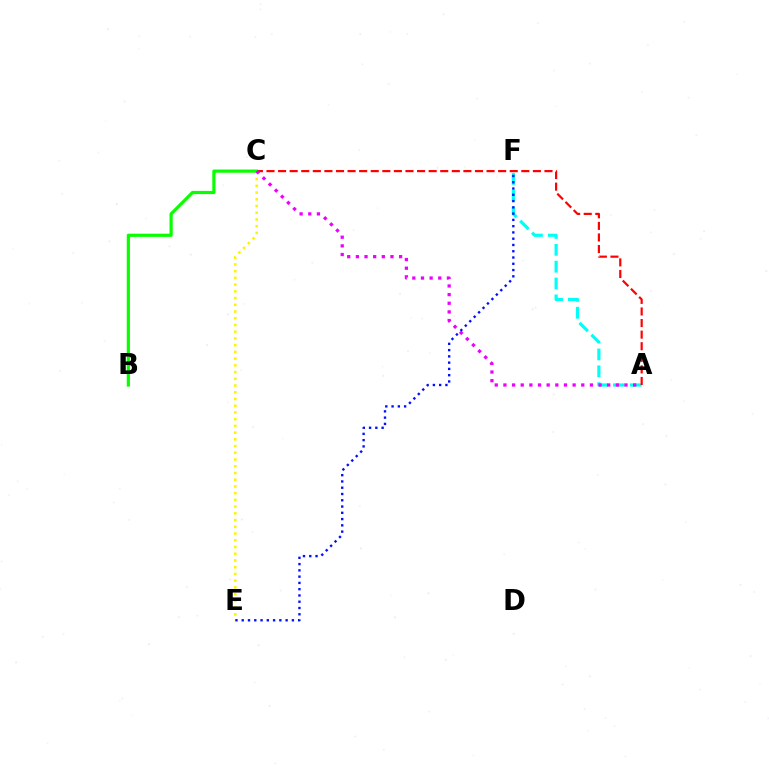{('A', 'F'): [{'color': '#00fff6', 'line_style': 'dashed', 'thickness': 2.29}], ('A', 'C'): [{'color': '#ff0000', 'line_style': 'dashed', 'thickness': 1.57}, {'color': '#ee00ff', 'line_style': 'dotted', 'thickness': 2.35}], ('C', 'E'): [{'color': '#fcf500', 'line_style': 'dotted', 'thickness': 1.83}], ('B', 'C'): [{'color': '#08ff00', 'line_style': 'solid', 'thickness': 2.3}], ('E', 'F'): [{'color': '#0010ff', 'line_style': 'dotted', 'thickness': 1.7}]}